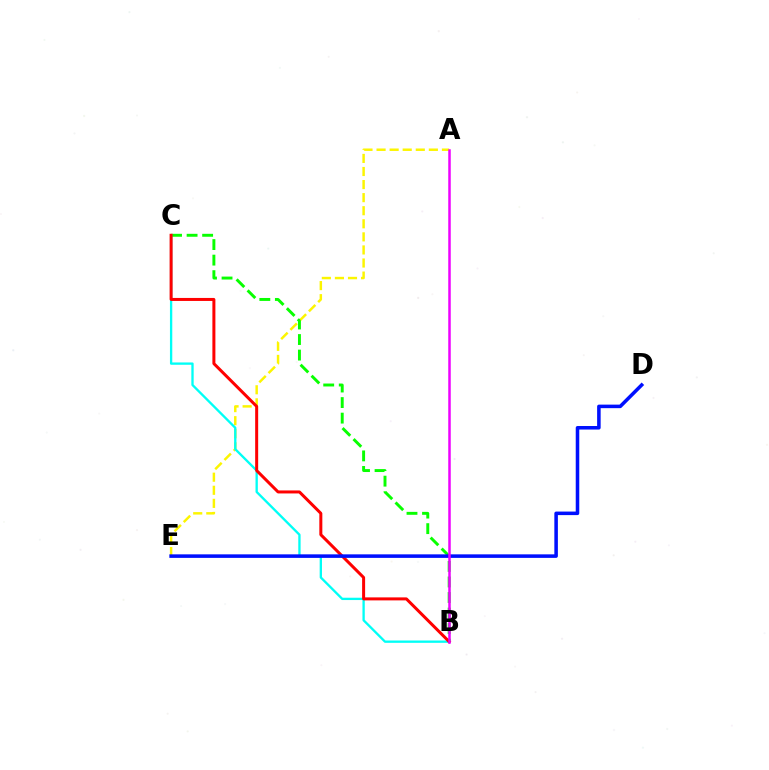{('A', 'E'): [{'color': '#fcf500', 'line_style': 'dashed', 'thickness': 1.78}], ('B', 'C'): [{'color': '#08ff00', 'line_style': 'dashed', 'thickness': 2.11}, {'color': '#00fff6', 'line_style': 'solid', 'thickness': 1.68}, {'color': '#ff0000', 'line_style': 'solid', 'thickness': 2.16}], ('D', 'E'): [{'color': '#0010ff', 'line_style': 'solid', 'thickness': 2.55}], ('A', 'B'): [{'color': '#ee00ff', 'line_style': 'solid', 'thickness': 1.8}]}